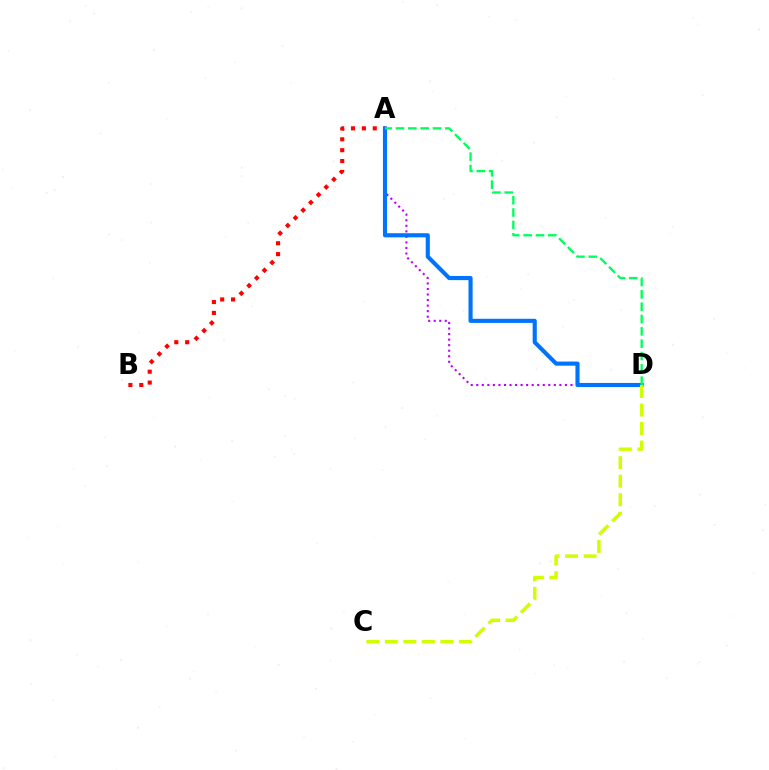{('A', 'D'): [{'color': '#b900ff', 'line_style': 'dotted', 'thickness': 1.51}, {'color': '#0074ff', 'line_style': 'solid', 'thickness': 2.97}, {'color': '#00ff5c', 'line_style': 'dashed', 'thickness': 1.68}], ('A', 'B'): [{'color': '#ff0000', 'line_style': 'dotted', 'thickness': 2.96}], ('C', 'D'): [{'color': '#d1ff00', 'line_style': 'dashed', 'thickness': 2.52}]}